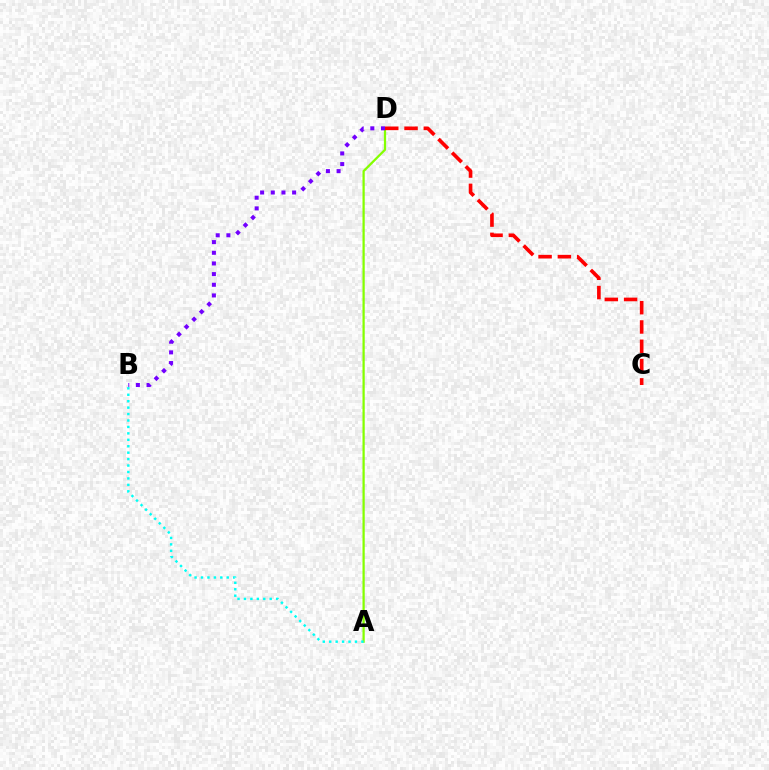{('A', 'D'): [{'color': '#84ff00', 'line_style': 'solid', 'thickness': 1.61}], ('A', 'B'): [{'color': '#00fff6', 'line_style': 'dotted', 'thickness': 1.75}], ('B', 'D'): [{'color': '#7200ff', 'line_style': 'dotted', 'thickness': 2.9}], ('C', 'D'): [{'color': '#ff0000', 'line_style': 'dashed', 'thickness': 2.62}]}